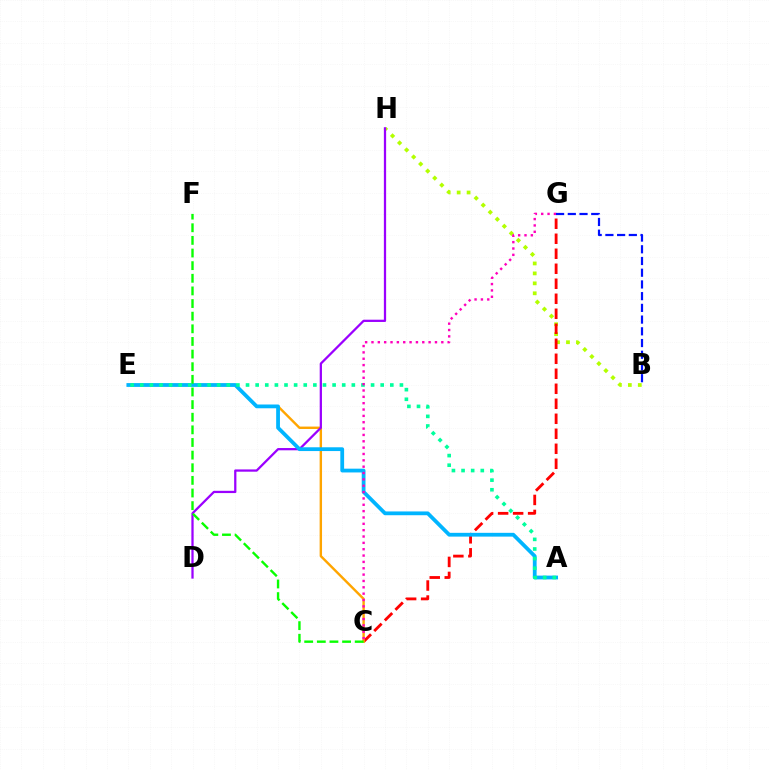{('B', 'H'): [{'color': '#b3ff00', 'line_style': 'dotted', 'thickness': 2.7}], ('C', 'G'): [{'color': '#ff0000', 'line_style': 'dashed', 'thickness': 2.04}, {'color': '#ff00bd', 'line_style': 'dotted', 'thickness': 1.73}], ('C', 'E'): [{'color': '#ffa500', 'line_style': 'solid', 'thickness': 1.73}], ('D', 'H'): [{'color': '#9b00ff', 'line_style': 'solid', 'thickness': 1.63}], ('A', 'E'): [{'color': '#00b5ff', 'line_style': 'solid', 'thickness': 2.72}, {'color': '#00ff9d', 'line_style': 'dotted', 'thickness': 2.61}], ('C', 'F'): [{'color': '#08ff00', 'line_style': 'dashed', 'thickness': 1.72}], ('B', 'G'): [{'color': '#0010ff', 'line_style': 'dashed', 'thickness': 1.59}]}